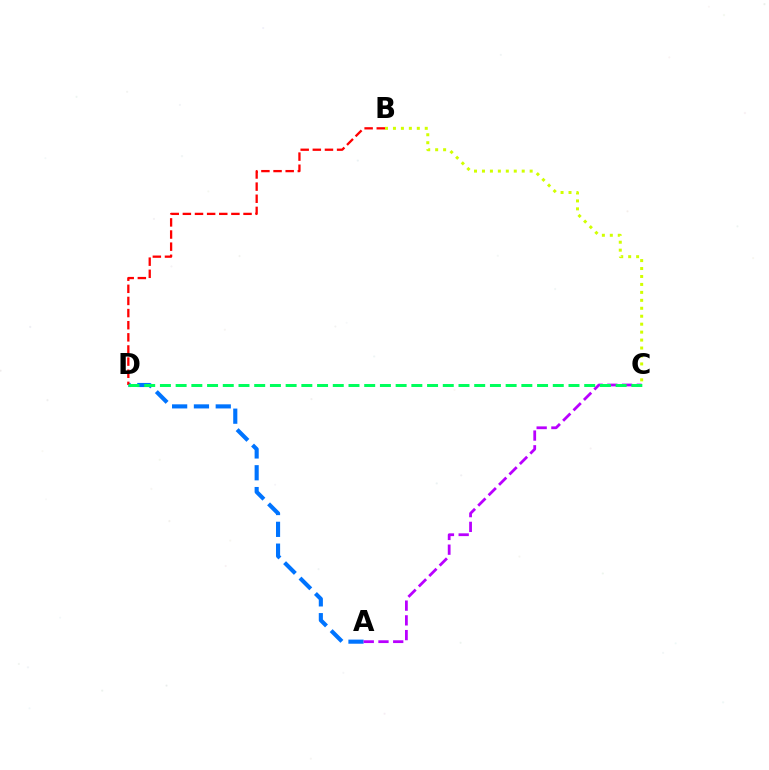{('A', 'D'): [{'color': '#0074ff', 'line_style': 'dashed', 'thickness': 2.96}], ('A', 'C'): [{'color': '#b900ff', 'line_style': 'dashed', 'thickness': 2.0}], ('B', 'C'): [{'color': '#d1ff00', 'line_style': 'dotted', 'thickness': 2.16}], ('B', 'D'): [{'color': '#ff0000', 'line_style': 'dashed', 'thickness': 1.65}], ('C', 'D'): [{'color': '#00ff5c', 'line_style': 'dashed', 'thickness': 2.13}]}